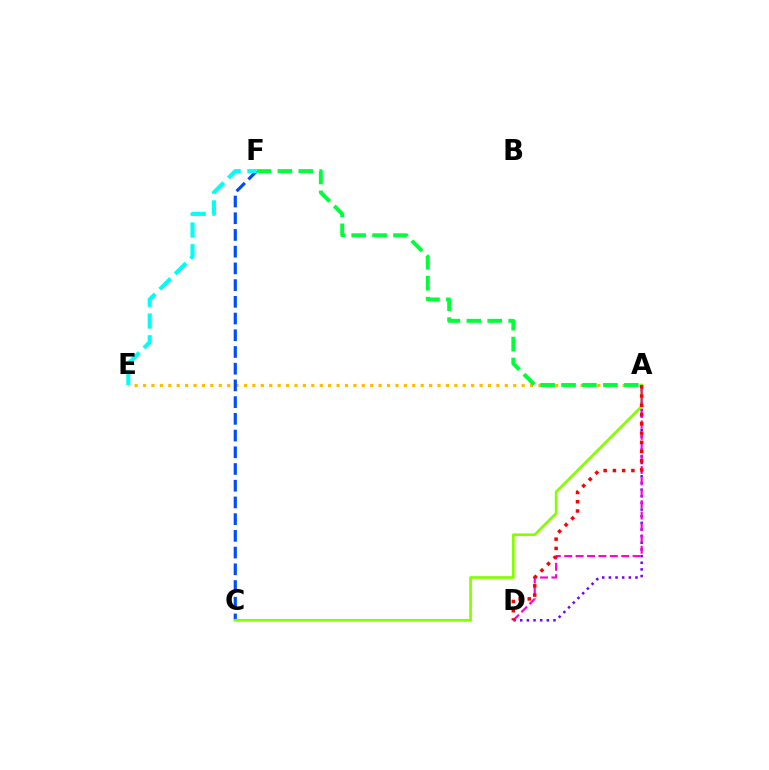{('A', 'D'): [{'color': '#7200ff', 'line_style': 'dotted', 'thickness': 1.81}, {'color': '#ff00cf', 'line_style': 'dashed', 'thickness': 1.55}, {'color': '#ff0000', 'line_style': 'dotted', 'thickness': 2.51}], ('A', 'E'): [{'color': '#ffbd00', 'line_style': 'dotted', 'thickness': 2.29}], ('C', 'F'): [{'color': '#004bff', 'line_style': 'dashed', 'thickness': 2.27}], ('A', 'C'): [{'color': '#84ff00', 'line_style': 'solid', 'thickness': 1.94}], ('A', 'F'): [{'color': '#00ff39', 'line_style': 'dashed', 'thickness': 2.84}], ('E', 'F'): [{'color': '#00fff6', 'line_style': 'dashed', 'thickness': 2.95}]}